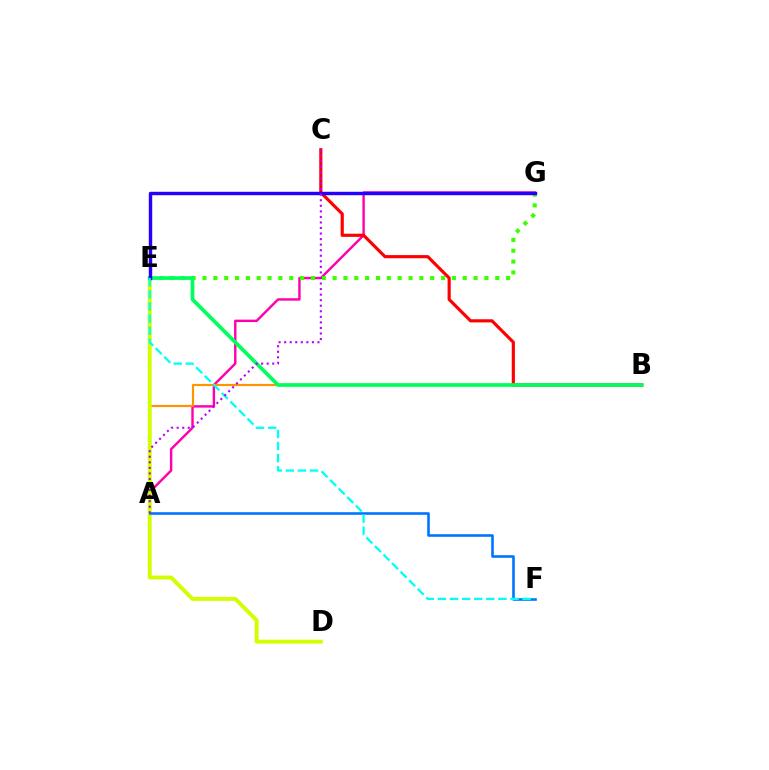{('A', 'G'): [{'color': '#ff00ac', 'line_style': 'solid', 'thickness': 1.74}], ('A', 'B'): [{'color': '#ff9400', 'line_style': 'solid', 'thickness': 1.55}], ('D', 'E'): [{'color': '#d1ff00', 'line_style': 'solid', 'thickness': 2.83}], ('A', 'F'): [{'color': '#0074ff', 'line_style': 'solid', 'thickness': 1.88}], ('B', 'C'): [{'color': '#ff0000', 'line_style': 'solid', 'thickness': 2.27}], ('E', 'G'): [{'color': '#3dff00', 'line_style': 'dotted', 'thickness': 2.95}, {'color': '#2500ff', 'line_style': 'solid', 'thickness': 2.46}], ('B', 'E'): [{'color': '#00ff5c', 'line_style': 'solid', 'thickness': 2.66}], ('E', 'F'): [{'color': '#00fff6', 'line_style': 'dashed', 'thickness': 1.64}], ('A', 'C'): [{'color': '#b900ff', 'line_style': 'dotted', 'thickness': 1.51}]}